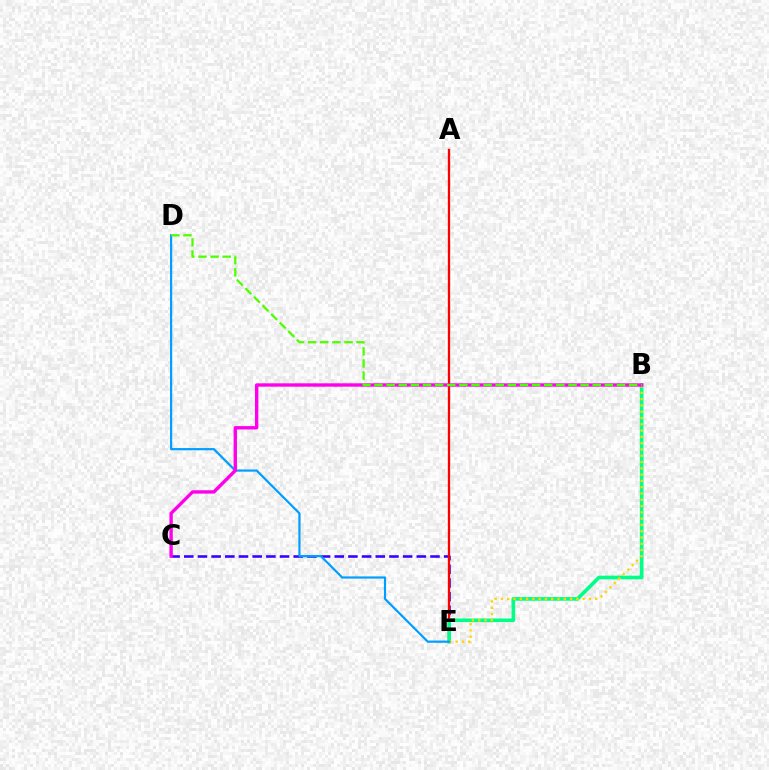{('C', 'E'): [{'color': '#3700ff', 'line_style': 'dashed', 'thickness': 1.86}], ('A', 'E'): [{'color': '#ff0000', 'line_style': 'solid', 'thickness': 1.66}], ('B', 'E'): [{'color': '#00ff86', 'line_style': 'solid', 'thickness': 2.62}, {'color': '#ffd500', 'line_style': 'dotted', 'thickness': 1.71}], ('D', 'E'): [{'color': '#009eff', 'line_style': 'solid', 'thickness': 1.58}], ('B', 'C'): [{'color': '#ff00ed', 'line_style': 'solid', 'thickness': 2.43}], ('B', 'D'): [{'color': '#4fff00', 'line_style': 'dashed', 'thickness': 1.65}]}